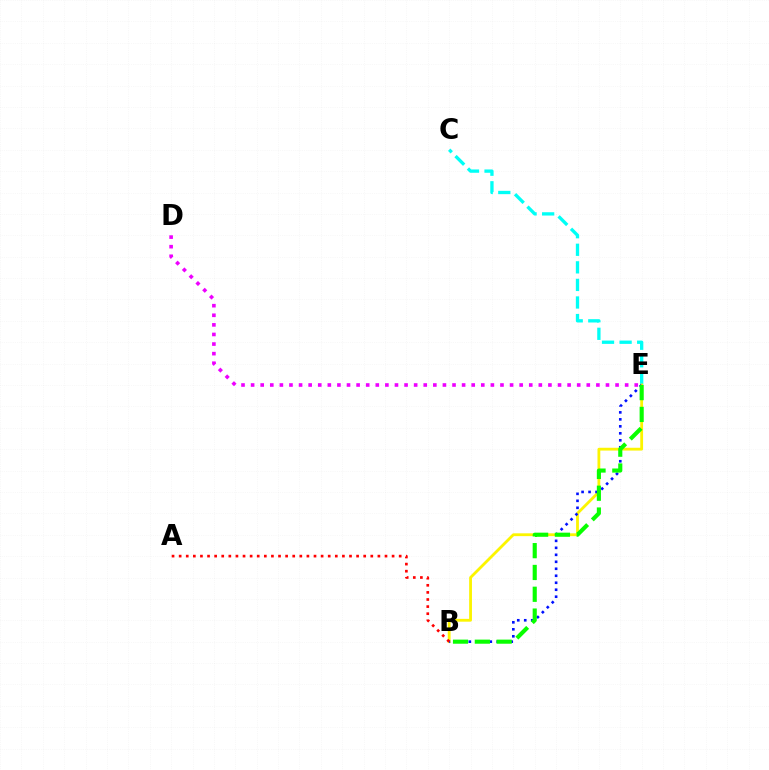{('C', 'E'): [{'color': '#00fff6', 'line_style': 'dashed', 'thickness': 2.39}], ('B', 'E'): [{'color': '#fcf500', 'line_style': 'solid', 'thickness': 2.02}, {'color': '#0010ff', 'line_style': 'dotted', 'thickness': 1.9}, {'color': '#08ff00', 'line_style': 'dashed', 'thickness': 2.96}], ('A', 'B'): [{'color': '#ff0000', 'line_style': 'dotted', 'thickness': 1.93}], ('D', 'E'): [{'color': '#ee00ff', 'line_style': 'dotted', 'thickness': 2.61}]}